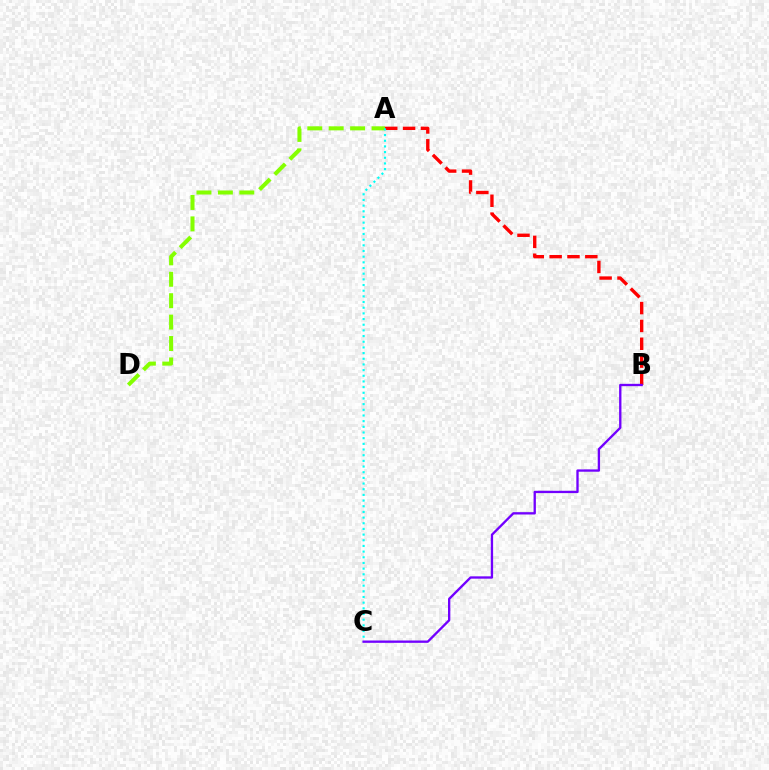{('A', 'B'): [{'color': '#ff0000', 'line_style': 'dashed', 'thickness': 2.42}], ('A', 'D'): [{'color': '#84ff00', 'line_style': 'dashed', 'thickness': 2.91}], ('A', 'C'): [{'color': '#00fff6', 'line_style': 'dotted', 'thickness': 1.54}], ('B', 'C'): [{'color': '#7200ff', 'line_style': 'solid', 'thickness': 1.68}]}